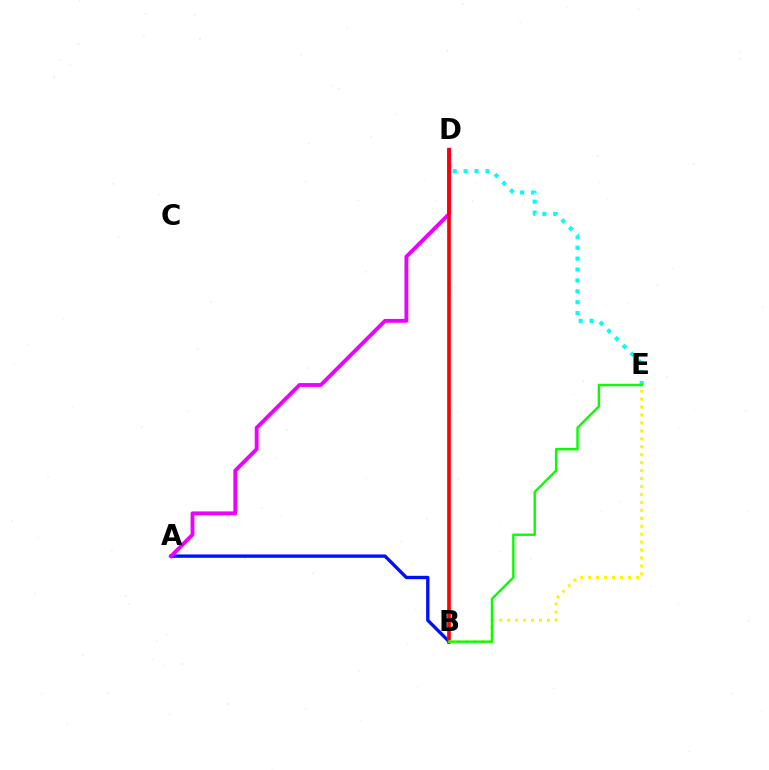{('A', 'B'): [{'color': '#0010ff', 'line_style': 'solid', 'thickness': 2.41}], ('D', 'E'): [{'color': '#00fff6', 'line_style': 'dotted', 'thickness': 2.96}], ('A', 'D'): [{'color': '#ee00ff', 'line_style': 'solid', 'thickness': 2.78}], ('B', 'D'): [{'color': '#ff0000', 'line_style': 'solid', 'thickness': 2.63}], ('B', 'E'): [{'color': '#fcf500', 'line_style': 'dotted', 'thickness': 2.16}, {'color': '#08ff00', 'line_style': 'solid', 'thickness': 1.74}]}